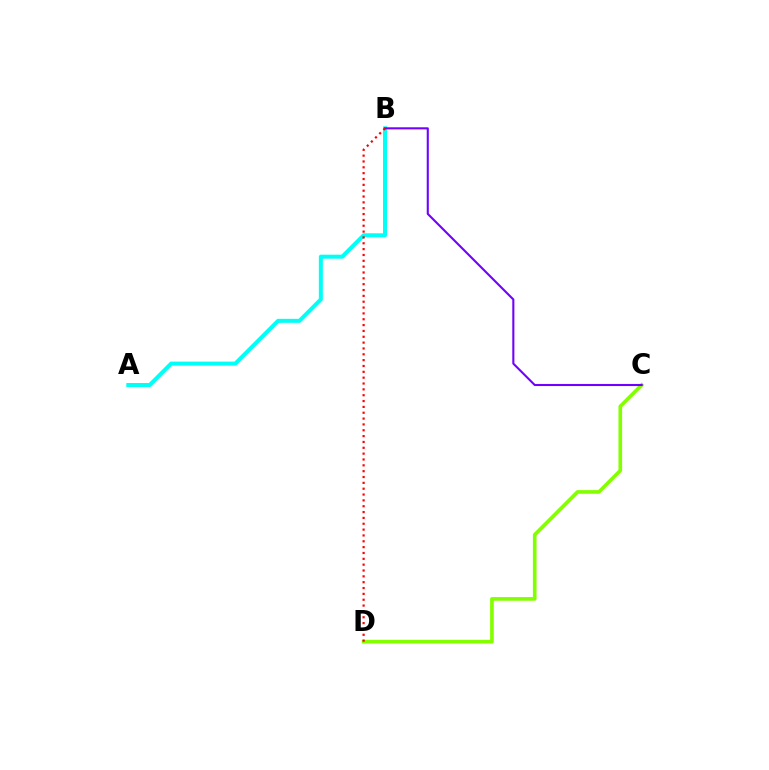{('A', 'B'): [{'color': '#00fff6', 'line_style': 'solid', 'thickness': 2.87}], ('C', 'D'): [{'color': '#84ff00', 'line_style': 'solid', 'thickness': 2.63}], ('B', 'C'): [{'color': '#7200ff', 'line_style': 'solid', 'thickness': 1.51}], ('B', 'D'): [{'color': '#ff0000', 'line_style': 'dotted', 'thickness': 1.59}]}